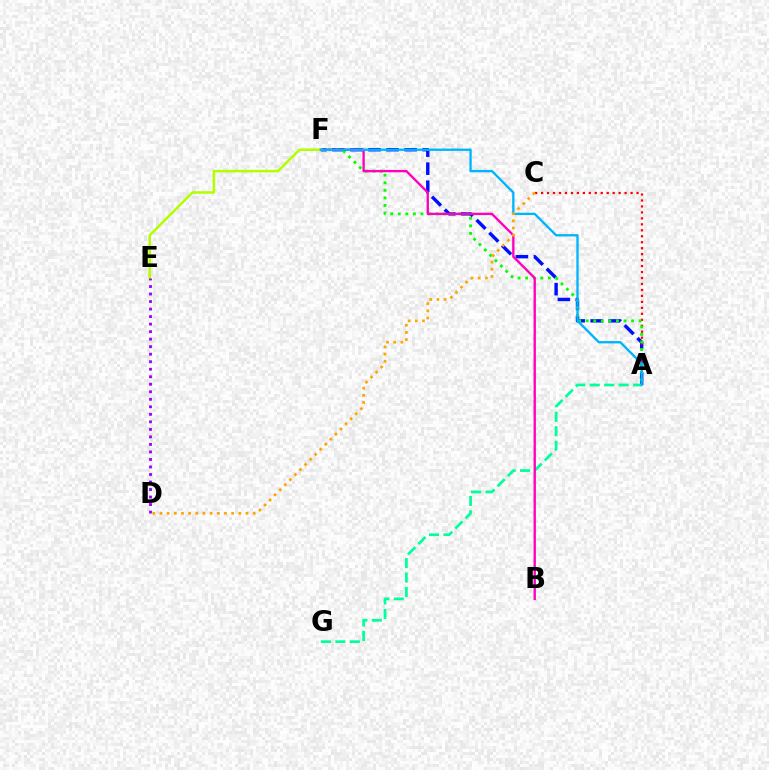{('A', 'F'): [{'color': '#0010ff', 'line_style': 'dashed', 'thickness': 2.45}, {'color': '#08ff00', 'line_style': 'dotted', 'thickness': 2.06}, {'color': '#00b5ff', 'line_style': 'solid', 'thickness': 1.68}], ('A', 'C'): [{'color': '#ff0000', 'line_style': 'dotted', 'thickness': 1.62}], ('A', 'G'): [{'color': '#00ff9d', 'line_style': 'dashed', 'thickness': 1.97}], ('B', 'F'): [{'color': '#ff00bd', 'line_style': 'solid', 'thickness': 1.69}], ('E', 'F'): [{'color': '#b3ff00', 'line_style': 'solid', 'thickness': 1.83}], ('D', 'E'): [{'color': '#9b00ff', 'line_style': 'dotted', 'thickness': 2.04}], ('C', 'D'): [{'color': '#ffa500', 'line_style': 'dotted', 'thickness': 1.95}]}